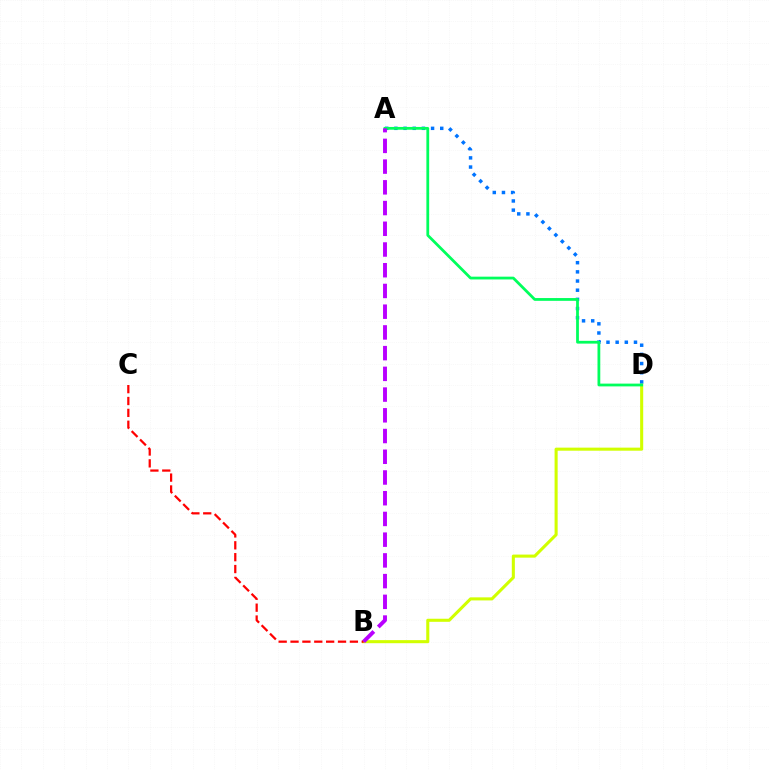{('B', 'D'): [{'color': '#d1ff00', 'line_style': 'solid', 'thickness': 2.21}], ('B', 'C'): [{'color': '#ff0000', 'line_style': 'dashed', 'thickness': 1.61}], ('A', 'D'): [{'color': '#0074ff', 'line_style': 'dotted', 'thickness': 2.49}, {'color': '#00ff5c', 'line_style': 'solid', 'thickness': 2.0}], ('A', 'B'): [{'color': '#b900ff', 'line_style': 'dashed', 'thickness': 2.82}]}